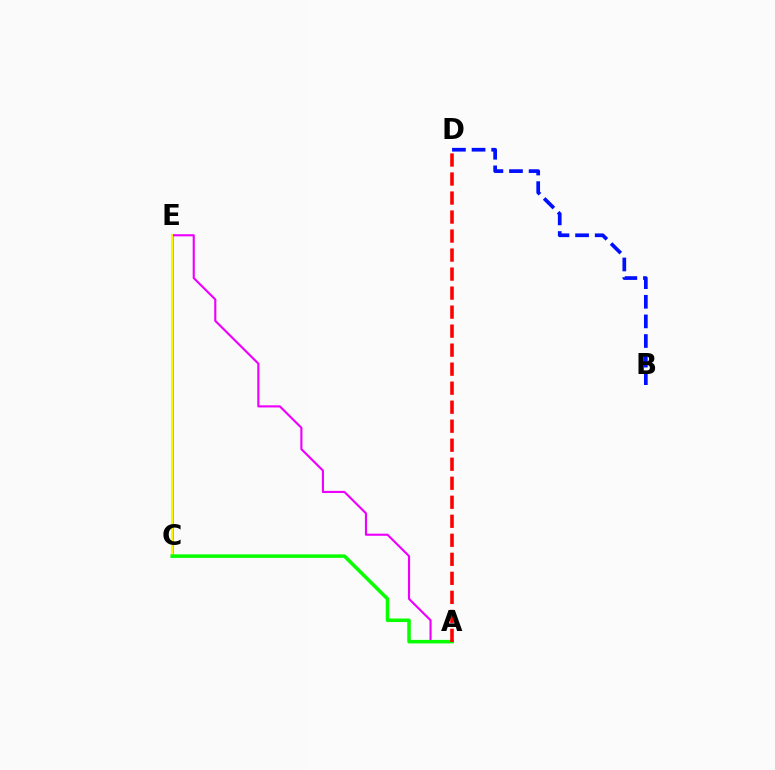{('C', 'E'): [{'color': '#00fff6', 'line_style': 'solid', 'thickness': 2.13}, {'color': '#fcf500', 'line_style': 'solid', 'thickness': 1.5}], ('A', 'E'): [{'color': '#ee00ff', 'line_style': 'solid', 'thickness': 1.54}], ('B', 'D'): [{'color': '#0010ff', 'line_style': 'dashed', 'thickness': 2.66}], ('A', 'C'): [{'color': '#08ff00', 'line_style': 'solid', 'thickness': 2.54}], ('A', 'D'): [{'color': '#ff0000', 'line_style': 'dashed', 'thickness': 2.58}]}